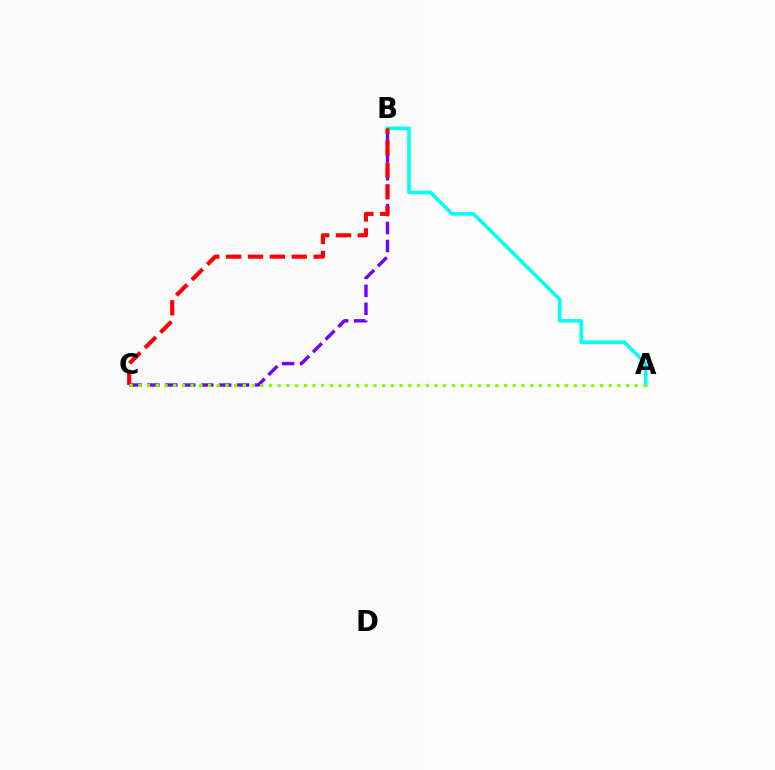{('B', 'C'): [{'color': '#7200ff', 'line_style': 'dashed', 'thickness': 2.44}, {'color': '#ff0000', 'line_style': 'dashed', 'thickness': 2.97}], ('A', 'B'): [{'color': '#00fff6', 'line_style': 'solid', 'thickness': 2.57}], ('A', 'C'): [{'color': '#84ff00', 'line_style': 'dotted', 'thickness': 2.37}]}